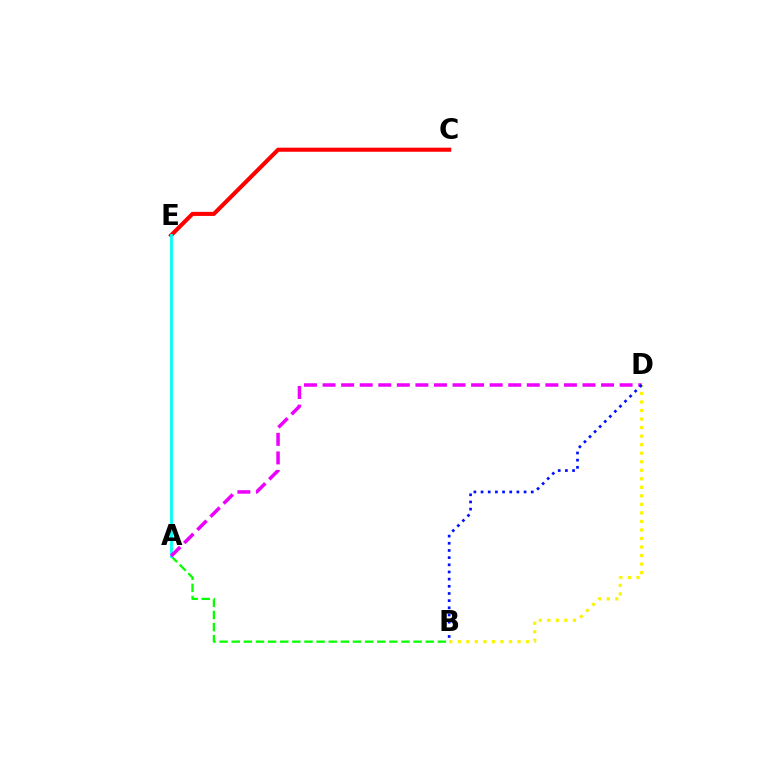{('A', 'B'): [{'color': '#08ff00', 'line_style': 'dashed', 'thickness': 1.65}], ('C', 'E'): [{'color': '#ff0000', 'line_style': 'solid', 'thickness': 2.94}], ('A', 'E'): [{'color': '#00fff6', 'line_style': 'solid', 'thickness': 2.0}], ('B', 'D'): [{'color': '#fcf500', 'line_style': 'dotted', 'thickness': 2.32}, {'color': '#0010ff', 'line_style': 'dotted', 'thickness': 1.95}], ('A', 'D'): [{'color': '#ee00ff', 'line_style': 'dashed', 'thickness': 2.52}]}